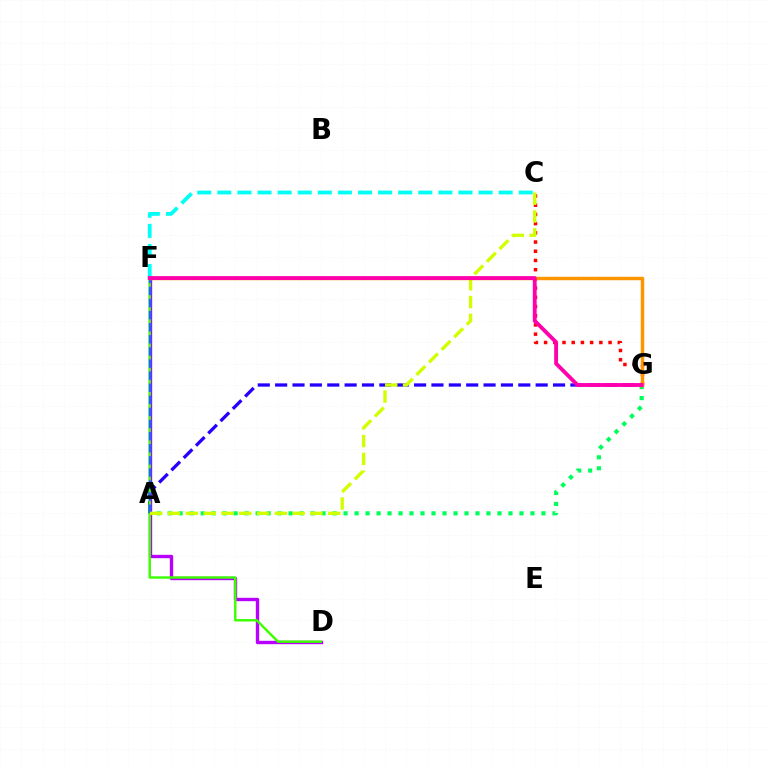{('C', 'G'): [{'color': '#ff0000', 'line_style': 'dotted', 'thickness': 2.5}], ('A', 'G'): [{'color': '#2500ff', 'line_style': 'dashed', 'thickness': 2.36}, {'color': '#00ff5c', 'line_style': 'dotted', 'thickness': 2.99}], ('D', 'F'): [{'color': '#b900ff', 'line_style': 'solid', 'thickness': 2.43}, {'color': '#3dff00', 'line_style': 'solid', 'thickness': 1.75}], ('A', 'F'): [{'color': '#0074ff', 'line_style': 'dashed', 'thickness': 1.64}], ('A', 'C'): [{'color': '#d1ff00', 'line_style': 'dashed', 'thickness': 2.42}], ('C', 'F'): [{'color': '#00fff6', 'line_style': 'dashed', 'thickness': 2.73}], ('F', 'G'): [{'color': '#ff9400', 'line_style': 'solid', 'thickness': 2.49}, {'color': '#ff00ac', 'line_style': 'solid', 'thickness': 2.77}]}